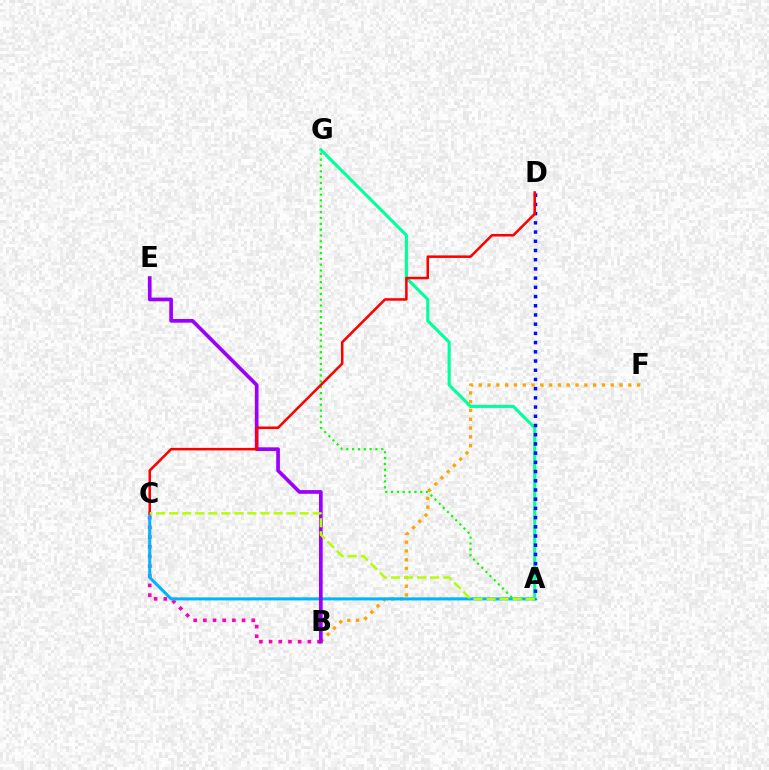{('B', 'C'): [{'color': '#ff00bd', 'line_style': 'dotted', 'thickness': 2.63}], ('B', 'F'): [{'color': '#ffa500', 'line_style': 'dotted', 'thickness': 2.39}], ('A', 'C'): [{'color': '#00b5ff', 'line_style': 'solid', 'thickness': 2.2}, {'color': '#b3ff00', 'line_style': 'dashed', 'thickness': 1.77}], ('B', 'E'): [{'color': '#9b00ff', 'line_style': 'solid', 'thickness': 2.66}], ('A', 'G'): [{'color': '#00ff9d', 'line_style': 'solid', 'thickness': 2.23}, {'color': '#08ff00', 'line_style': 'dotted', 'thickness': 1.59}], ('A', 'D'): [{'color': '#0010ff', 'line_style': 'dotted', 'thickness': 2.5}], ('C', 'D'): [{'color': '#ff0000', 'line_style': 'solid', 'thickness': 1.82}]}